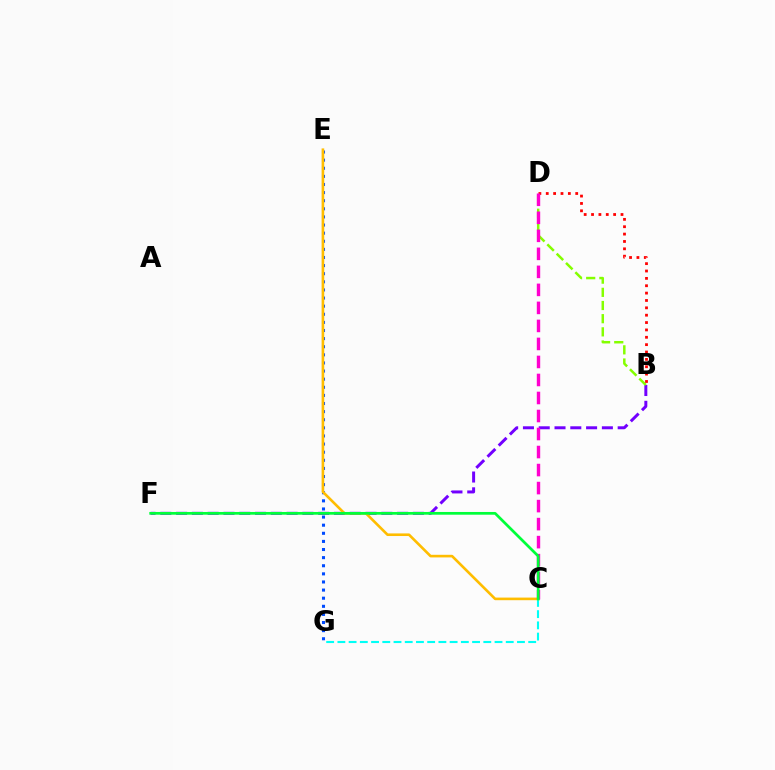{('E', 'G'): [{'color': '#004bff', 'line_style': 'dotted', 'thickness': 2.2}], ('C', 'G'): [{'color': '#00fff6', 'line_style': 'dashed', 'thickness': 1.52}], ('B', 'F'): [{'color': '#7200ff', 'line_style': 'dashed', 'thickness': 2.14}], ('B', 'D'): [{'color': '#84ff00', 'line_style': 'dashed', 'thickness': 1.79}, {'color': '#ff0000', 'line_style': 'dotted', 'thickness': 2.0}], ('C', 'E'): [{'color': '#ffbd00', 'line_style': 'solid', 'thickness': 1.88}], ('C', 'D'): [{'color': '#ff00cf', 'line_style': 'dashed', 'thickness': 2.45}], ('C', 'F'): [{'color': '#00ff39', 'line_style': 'solid', 'thickness': 1.96}]}